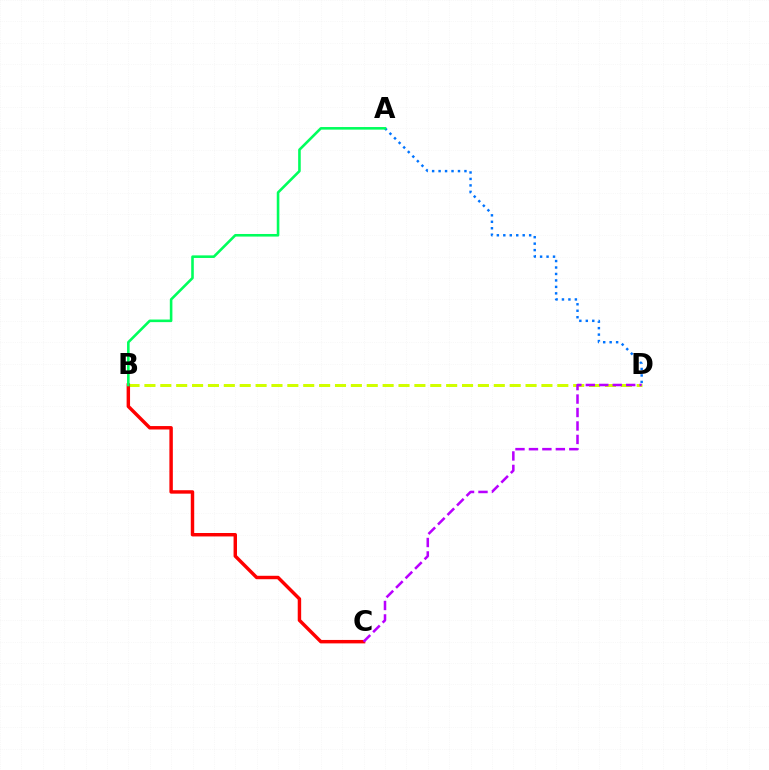{('A', 'D'): [{'color': '#0074ff', 'line_style': 'dotted', 'thickness': 1.76}], ('B', 'D'): [{'color': '#d1ff00', 'line_style': 'dashed', 'thickness': 2.16}], ('B', 'C'): [{'color': '#ff0000', 'line_style': 'solid', 'thickness': 2.48}], ('C', 'D'): [{'color': '#b900ff', 'line_style': 'dashed', 'thickness': 1.83}], ('A', 'B'): [{'color': '#00ff5c', 'line_style': 'solid', 'thickness': 1.87}]}